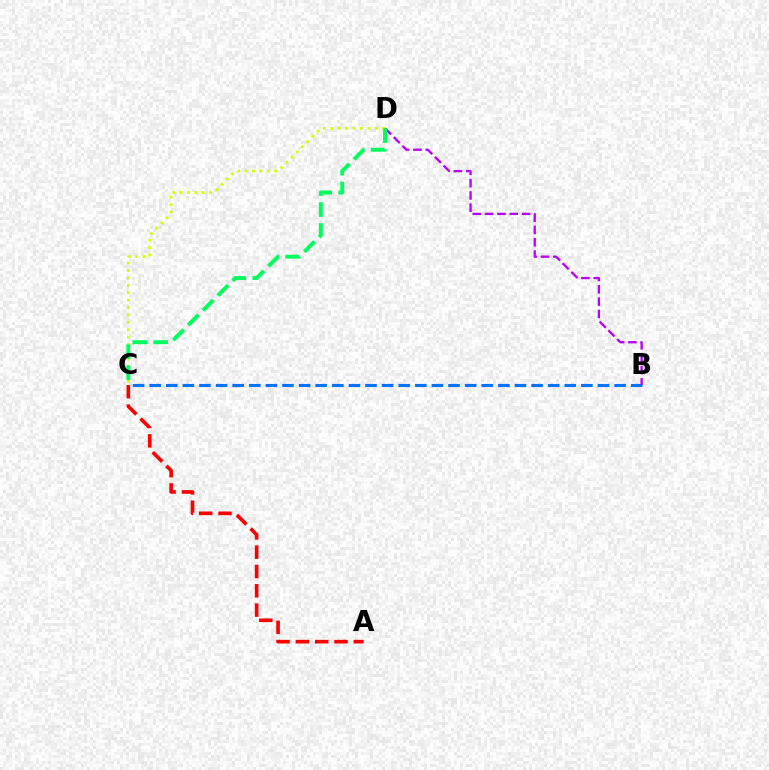{('C', 'D'): [{'color': '#d1ff00', 'line_style': 'dotted', 'thickness': 2.01}, {'color': '#00ff5c', 'line_style': 'dashed', 'thickness': 2.84}], ('B', 'C'): [{'color': '#0074ff', 'line_style': 'dashed', 'thickness': 2.26}], ('B', 'D'): [{'color': '#b900ff', 'line_style': 'dashed', 'thickness': 1.68}], ('A', 'C'): [{'color': '#ff0000', 'line_style': 'dashed', 'thickness': 2.62}]}